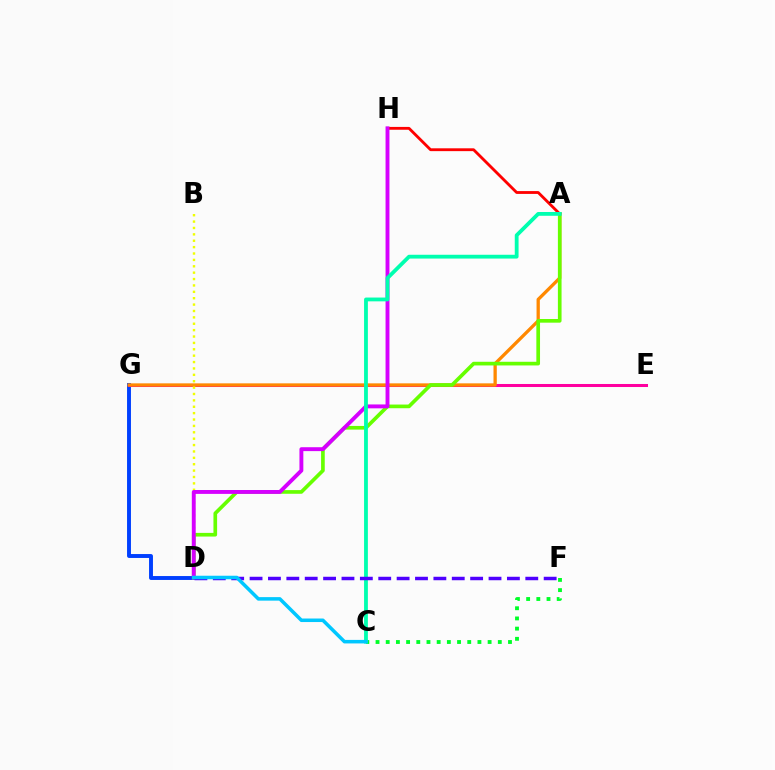{('D', 'G'): [{'color': '#003fff', 'line_style': 'solid', 'thickness': 2.82}], ('E', 'G'): [{'color': '#ff00a0', 'line_style': 'solid', 'thickness': 2.18}], ('A', 'G'): [{'color': '#ff8800', 'line_style': 'solid', 'thickness': 2.37}], ('C', 'F'): [{'color': '#00ff27', 'line_style': 'dotted', 'thickness': 2.77}], ('A', 'D'): [{'color': '#66ff00', 'line_style': 'solid', 'thickness': 2.64}], ('A', 'H'): [{'color': '#ff0000', 'line_style': 'solid', 'thickness': 2.04}], ('B', 'D'): [{'color': '#eeff00', 'line_style': 'dotted', 'thickness': 1.73}], ('D', 'H'): [{'color': '#d600ff', 'line_style': 'solid', 'thickness': 2.8}], ('A', 'C'): [{'color': '#00ffaf', 'line_style': 'solid', 'thickness': 2.74}], ('D', 'F'): [{'color': '#4f00ff', 'line_style': 'dashed', 'thickness': 2.5}], ('C', 'D'): [{'color': '#00c7ff', 'line_style': 'solid', 'thickness': 2.54}]}